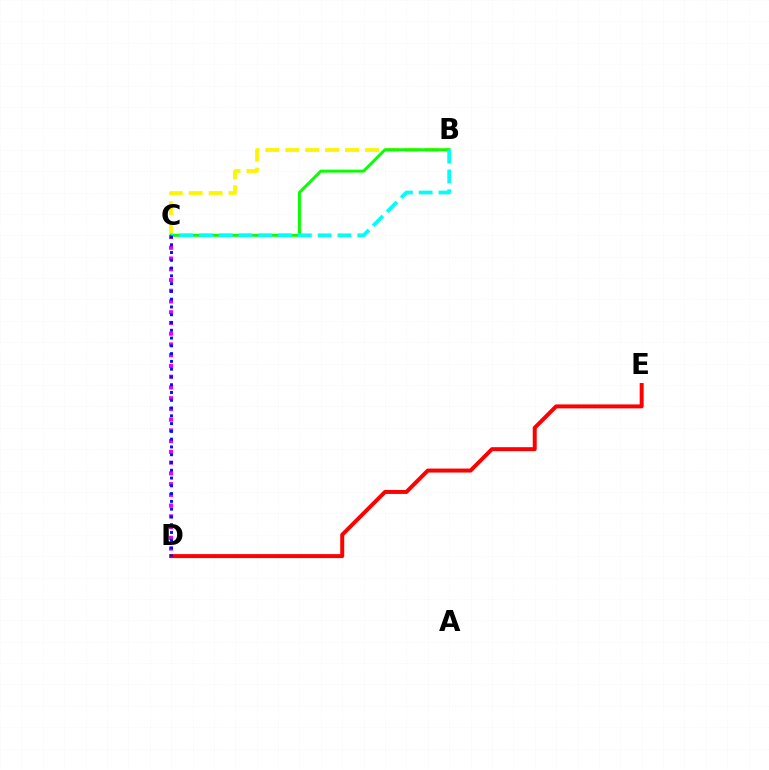{('B', 'C'): [{'color': '#fcf500', 'line_style': 'dashed', 'thickness': 2.71}, {'color': '#08ff00', 'line_style': 'solid', 'thickness': 2.12}, {'color': '#00fff6', 'line_style': 'dashed', 'thickness': 2.69}], ('C', 'D'): [{'color': '#ee00ff', 'line_style': 'dotted', 'thickness': 2.92}, {'color': '#0010ff', 'line_style': 'dotted', 'thickness': 2.11}], ('D', 'E'): [{'color': '#ff0000', 'line_style': 'solid', 'thickness': 2.86}]}